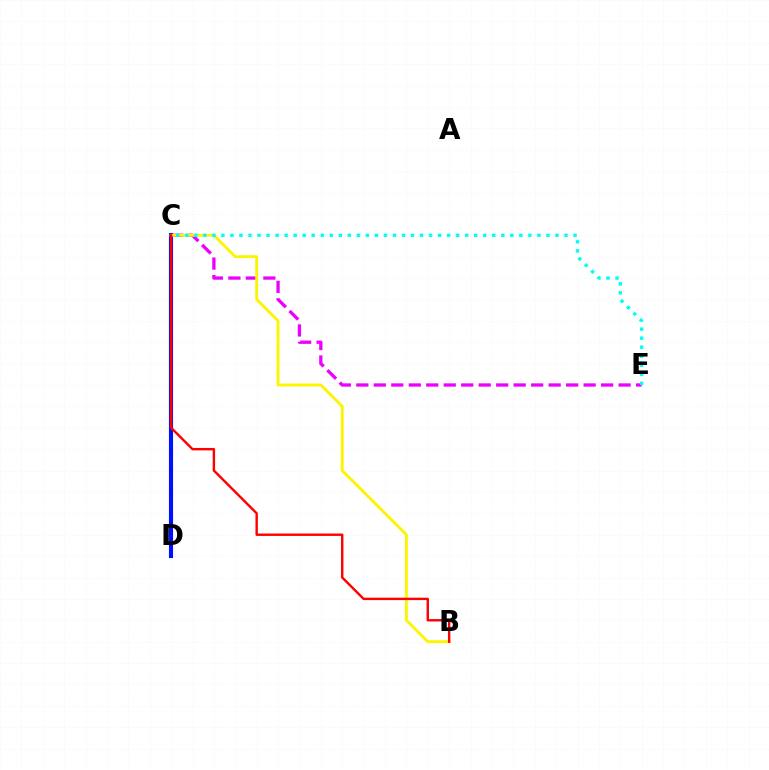{('C', 'D'): [{'color': '#08ff00', 'line_style': 'dotted', 'thickness': 2.14}, {'color': '#0010ff', 'line_style': 'solid', 'thickness': 2.96}], ('C', 'E'): [{'color': '#ee00ff', 'line_style': 'dashed', 'thickness': 2.38}, {'color': '#00fff6', 'line_style': 'dotted', 'thickness': 2.45}], ('B', 'C'): [{'color': '#fcf500', 'line_style': 'solid', 'thickness': 2.07}, {'color': '#ff0000', 'line_style': 'solid', 'thickness': 1.73}]}